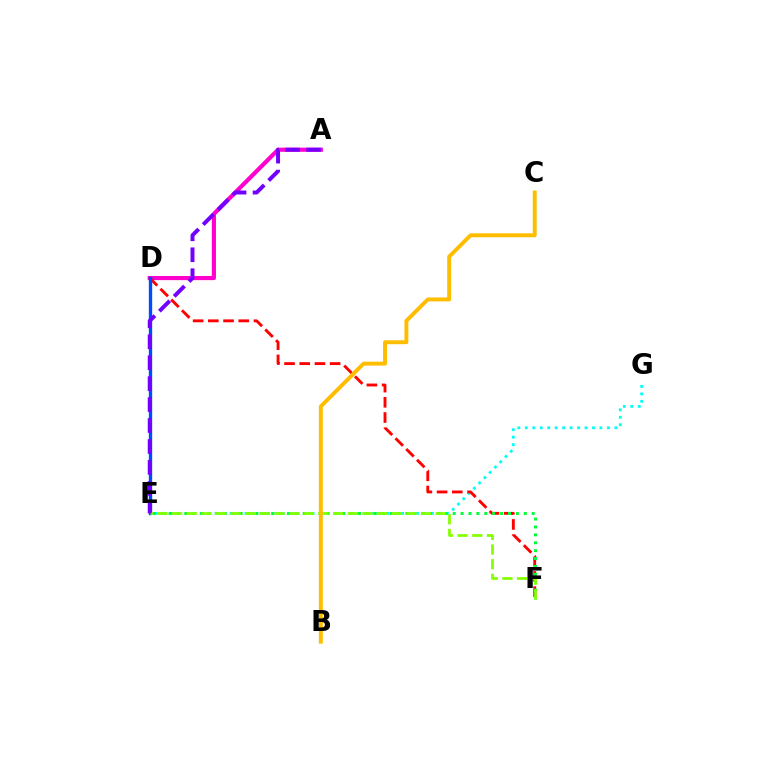{('A', 'D'): [{'color': '#ff00cf', 'line_style': 'solid', 'thickness': 2.99}], ('E', 'G'): [{'color': '#00fff6', 'line_style': 'dotted', 'thickness': 2.03}], ('D', 'F'): [{'color': '#ff0000', 'line_style': 'dashed', 'thickness': 2.07}], ('D', 'E'): [{'color': '#004bff', 'line_style': 'solid', 'thickness': 2.4}], ('E', 'F'): [{'color': '#00ff39', 'line_style': 'dotted', 'thickness': 2.14}, {'color': '#84ff00', 'line_style': 'dashed', 'thickness': 1.99}], ('B', 'C'): [{'color': '#ffbd00', 'line_style': 'solid', 'thickness': 2.83}], ('A', 'E'): [{'color': '#7200ff', 'line_style': 'dashed', 'thickness': 2.84}]}